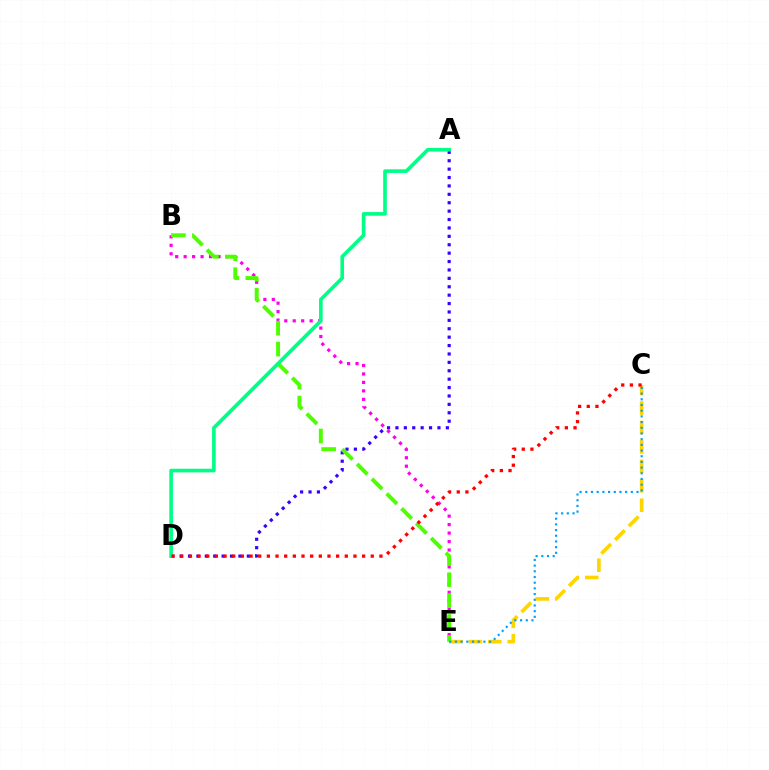{('C', 'E'): [{'color': '#ffd500', 'line_style': 'dashed', 'thickness': 2.64}, {'color': '#009eff', 'line_style': 'dotted', 'thickness': 1.55}], ('A', 'D'): [{'color': '#3700ff', 'line_style': 'dotted', 'thickness': 2.28}, {'color': '#00ff86', 'line_style': 'solid', 'thickness': 2.62}], ('B', 'E'): [{'color': '#ff00ed', 'line_style': 'dotted', 'thickness': 2.3}, {'color': '#4fff00', 'line_style': 'dashed', 'thickness': 2.84}], ('C', 'D'): [{'color': '#ff0000', 'line_style': 'dotted', 'thickness': 2.35}]}